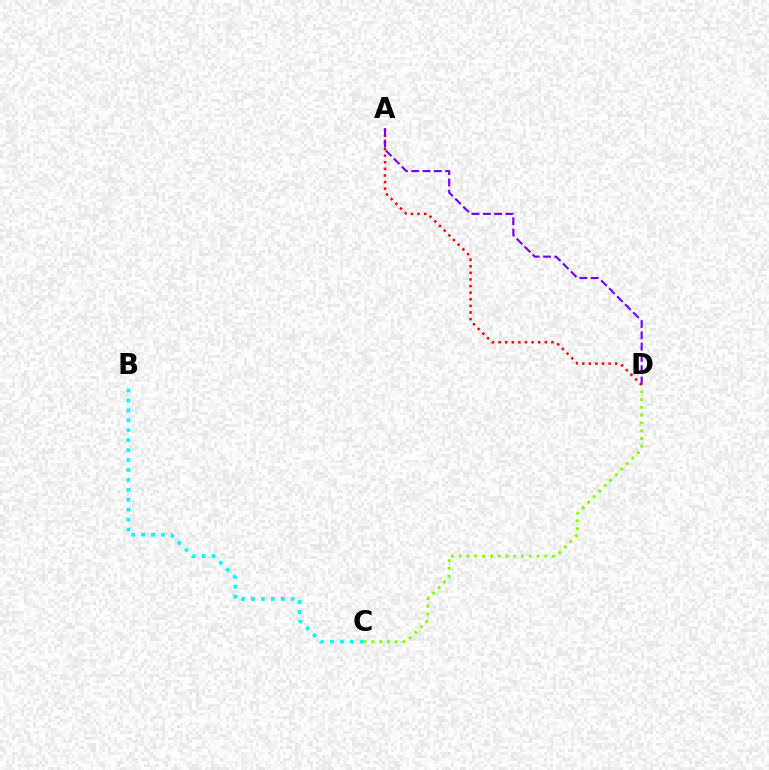{('A', 'D'): [{'color': '#ff0000', 'line_style': 'dotted', 'thickness': 1.79}, {'color': '#7200ff', 'line_style': 'dashed', 'thickness': 1.54}], ('B', 'C'): [{'color': '#00fff6', 'line_style': 'dotted', 'thickness': 2.7}], ('C', 'D'): [{'color': '#84ff00', 'line_style': 'dotted', 'thickness': 2.11}]}